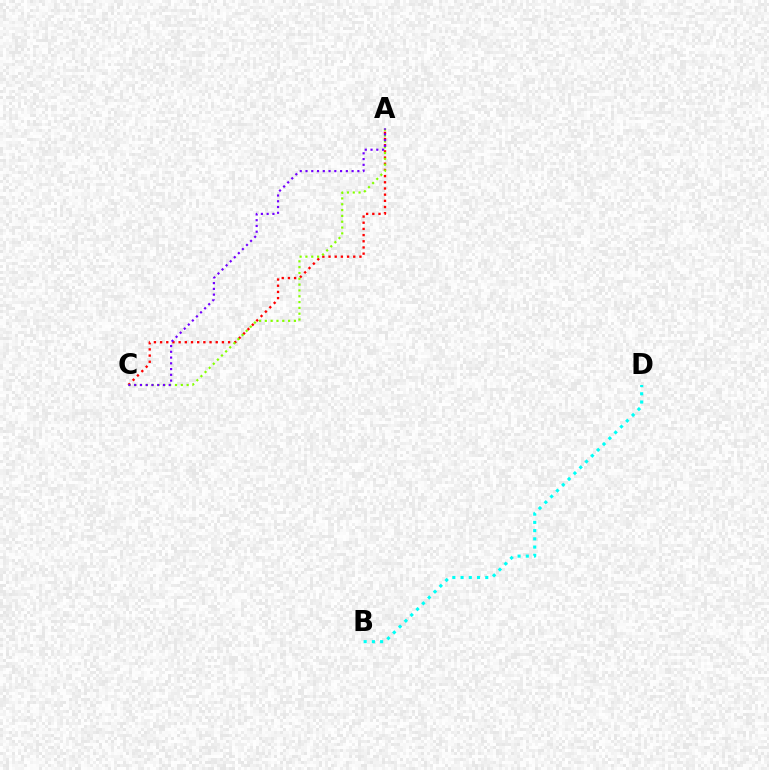{('B', 'D'): [{'color': '#00fff6', 'line_style': 'dotted', 'thickness': 2.24}], ('A', 'C'): [{'color': '#ff0000', 'line_style': 'dotted', 'thickness': 1.68}, {'color': '#84ff00', 'line_style': 'dotted', 'thickness': 1.58}, {'color': '#7200ff', 'line_style': 'dotted', 'thickness': 1.57}]}